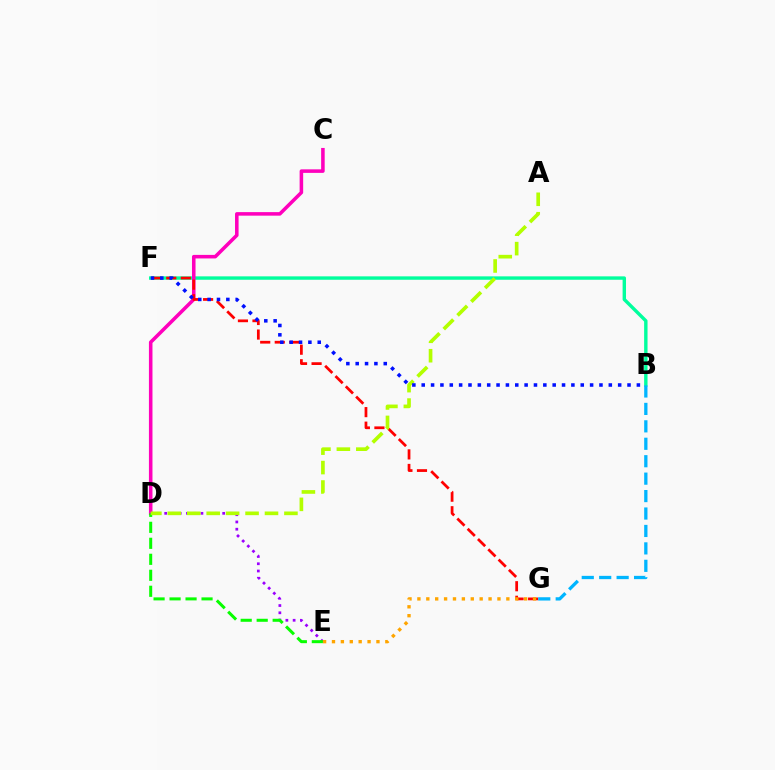{('D', 'E'): [{'color': '#9b00ff', 'line_style': 'dotted', 'thickness': 1.97}, {'color': '#08ff00', 'line_style': 'dashed', 'thickness': 2.17}], ('B', 'F'): [{'color': '#00ff9d', 'line_style': 'solid', 'thickness': 2.45}, {'color': '#0010ff', 'line_style': 'dotted', 'thickness': 2.54}], ('C', 'D'): [{'color': '#ff00bd', 'line_style': 'solid', 'thickness': 2.55}], ('F', 'G'): [{'color': '#ff0000', 'line_style': 'dashed', 'thickness': 1.98}], ('E', 'G'): [{'color': '#ffa500', 'line_style': 'dotted', 'thickness': 2.42}], ('A', 'D'): [{'color': '#b3ff00', 'line_style': 'dashed', 'thickness': 2.64}], ('B', 'G'): [{'color': '#00b5ff', 'line_style': 'dashed', 'thickness': 2.37}]}